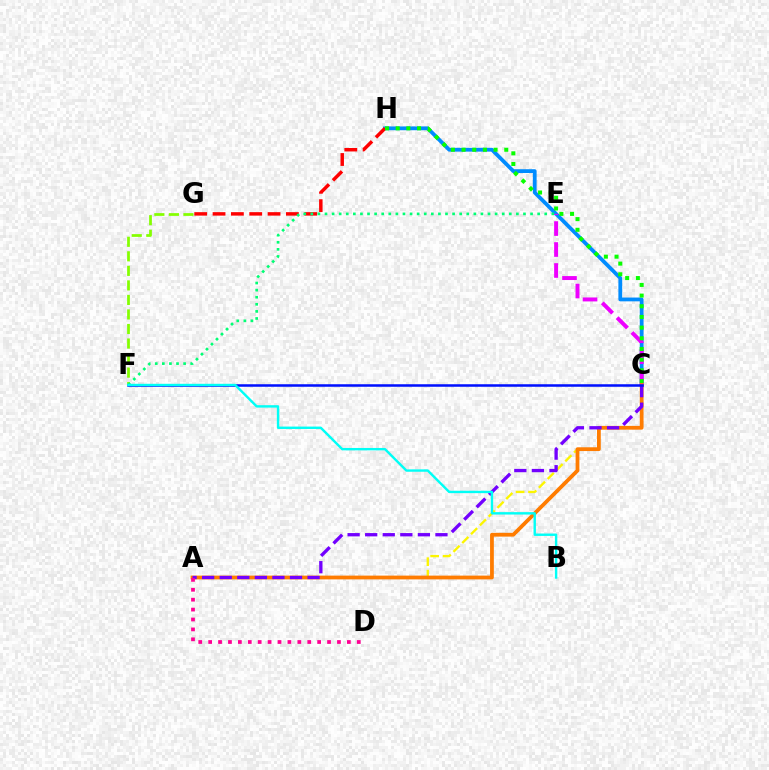{('C', 'H'): [{'color': '#008cff', 'line_style': 'solid', 'thickness': 2.73}, {'color': '#08ff00', 'line_style': 'dotted', 'thickness': 2.9}], ('G', 'H'): [{'color': '#ff0000', 'line_style': 'dashed', 'thickness': 2.49}], ('F', 'G'): [{'color': '#84ff00', 'line_style': 'dashed', 'thickness': 1.97}], ('A', 'C'): [{'color': '#fcf500', 'line_style': 'dashed', 'thickness': 1.69}, {'color': '#ff7c00', 'line_style': 'solid', 'thickness': 2.72}, {'color': '#7200ff', 'line_style': 'dashed', 'thickness': 2.39}], ('C', 'E'): [{'color': '#ee00ff', 'line_style': 'dashed', 'thickness': 2.85}], ('E', 'F'): [{'color': '#00ff74', 'line_style': 'dotted', 'thickness': 1.93}], ('A', 'D'): [{'color': '#ff0094', 'line_style': 'dotted', 'thickness': 2.69}], ('C', 'F'): [{'color': '#0010ff', 'line_style': 'solid', 'thickness': 1.82}], ('B', 'F'): [{'color': '#00fff6', 'line_style': 'solid', 'thickness': 1.73}]}